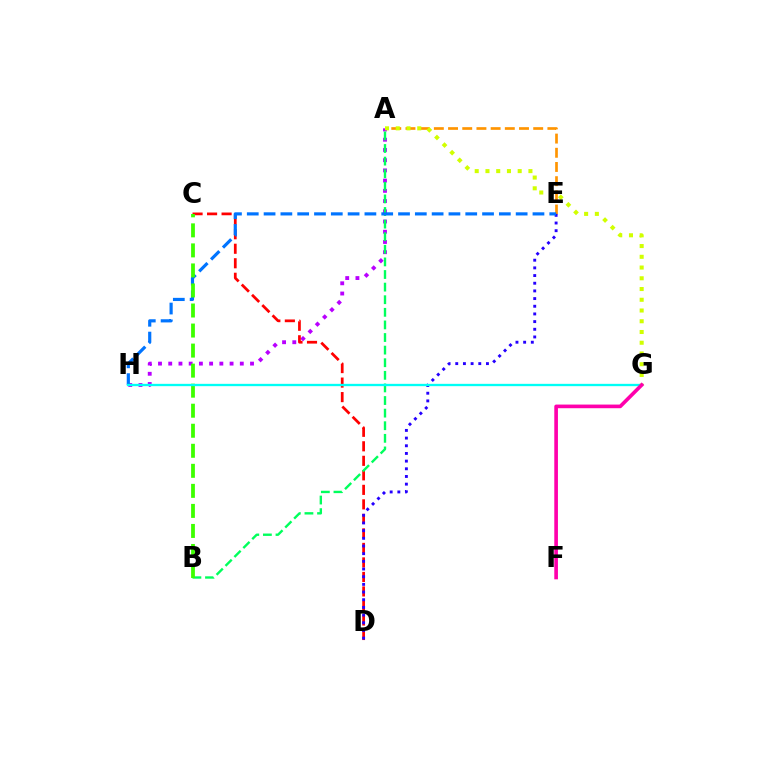{('A', 'H'): [{'color': '#b900ff', 'line_style': 'dotted', 'thickness': 2.78}], ('A', 'E'): [{'color': '#ff9400', 'line_style': 'dashed', 'thickness': 1.93}], ('C', 'D'): [{'color': '#ff0000', 'line_style': 'dashed', 'thickness': 1.97}], ('A', 'B'): [{'color': '#00ff5c', 'line_style': 'dashed', 'thickness': 1.71}], ('A', 'G'): [{'color': '#d1ff00', 'line_style': 'dotted', 'thickness': 2.92}], ('D', 'E'): [{'color': '#2500ff', 'line_style': 'dotted', 'thickness': 2.09}], ('E', 'H'): [{'color': '#0074ff', 'line_style': 'dashed', 'thickness': 2.28}], ('B', 'C'): [{'color': '#3dff00', 'line_style': 'dashed', 'thickness': 2.72}], ('G', 'H'): [{'color': '#00fff6', 'line_style': 'solid', 'thickness': 1.67}], ('F', 'G'): [{'color': '#ff00ac', 'line_style': 'solid', 'thickness': 2.63}]}